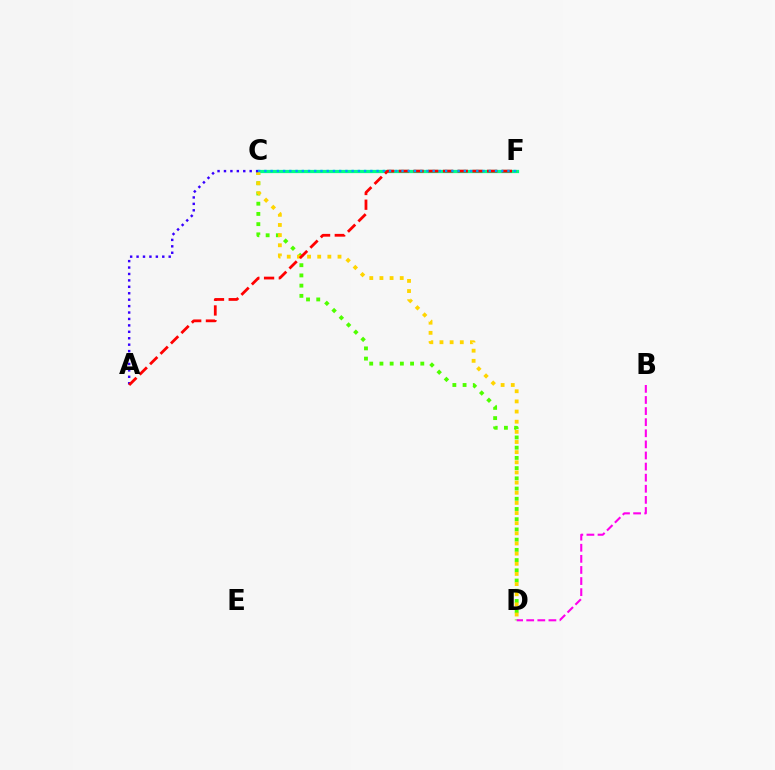{('C', 'D'): [{'color': '#4fff00', 'line_style': 'dotted', 'thickness': 2.78}, {'color': '#ffd500', 'line_style': 'dotted', 'thickness': 2.76}], ('C', 'F'): [{'color': '#00ff86', 'line_style': 'solid', 'thickness': 2.34}, {'color': '#009eff', 'line_style': 'dotted', 'thickness': 1.69}], ('B', 'D'): [{'color': '#ff00ed', 'line_style': 'dashed', 'thickness': 1.51}], ('A', 'C'): [{'color': '#3700ff', 'line_style': 'dotted', 'thickness': 1.75}], ('A', 'F'): [{'color': '#ff0000', 'line_style': 'dashed', 'thickness': 2.0}]}